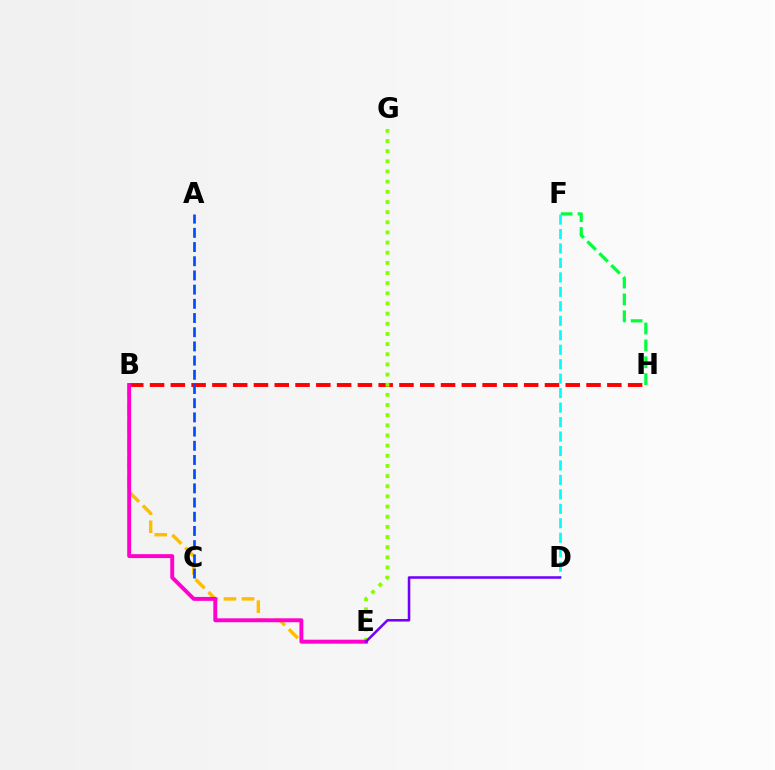{('B', 'E'): [{'color': '#ffbd00', 'line_style': 'dashed', 'thickness': 2.45}, {'color': '#ff00cf', 'line_style': 'solid', 'thickness': 2.82}], ('B', 'H'): [{'color': '#ff0000', 'line_style': 'dashed', 'thickness': 2.82}], ('E', 'G'): [{'color': '#84ff00', 'line_style': 'dotted', 'thickness': 2.76}], ('A', 'C'): [{'color': '#004bff', 'line_style': 'dashed', 'thickness': 1.93}], ('F', 'H'): [{'color': '#00ff39', 'line_style': 'dashed', 'thickness': 2.29}], ('D', 'F'): [{'color': '#00fff6', 'line_style': 'dashed', 'thickness': 1.96}], ('D', 'E'): [{'color': '#7200ff', 'line_style': 'solid', 'thickness': 1.83}]}